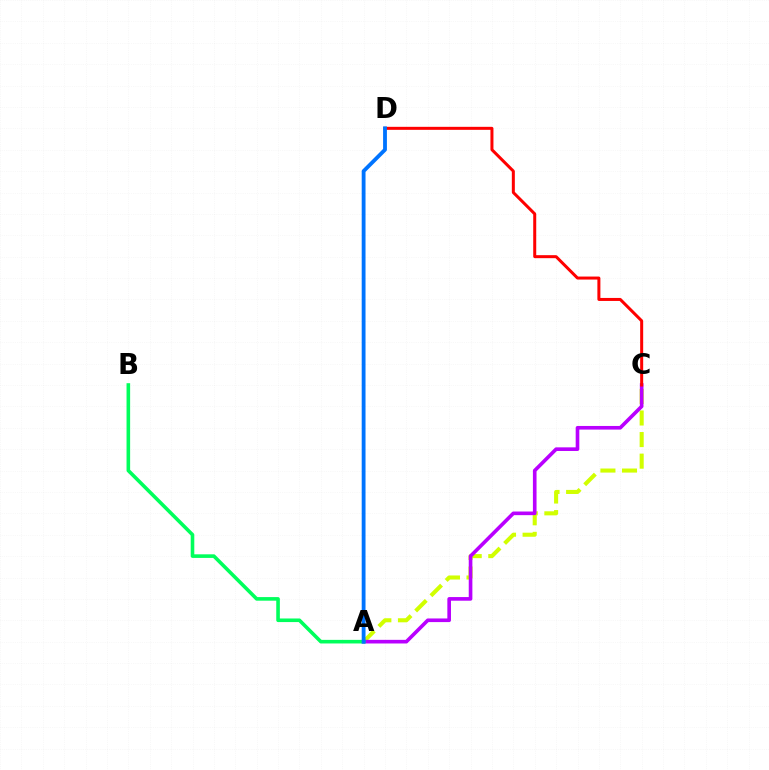{('A', 'C'): [{'color': '#d1ff00', 'line_style': 'dashed', 'thickness': 2.93}, {'color': '#b900ff', 'line_style': 'solid', 'thickness': 2.62}], ('C', 'D'): [{'color': '#ff0000', 'line_style': 'solid', 'thickness': 2.17}], ('A', 'B'): [{'color': '#00ff5c', 'line_style': 'solid', 'thickness': 2.59}], ('A', 'D'): [{'color': '#0074ff', 'line_style': 'solid', 'thickness': 2.75}]}